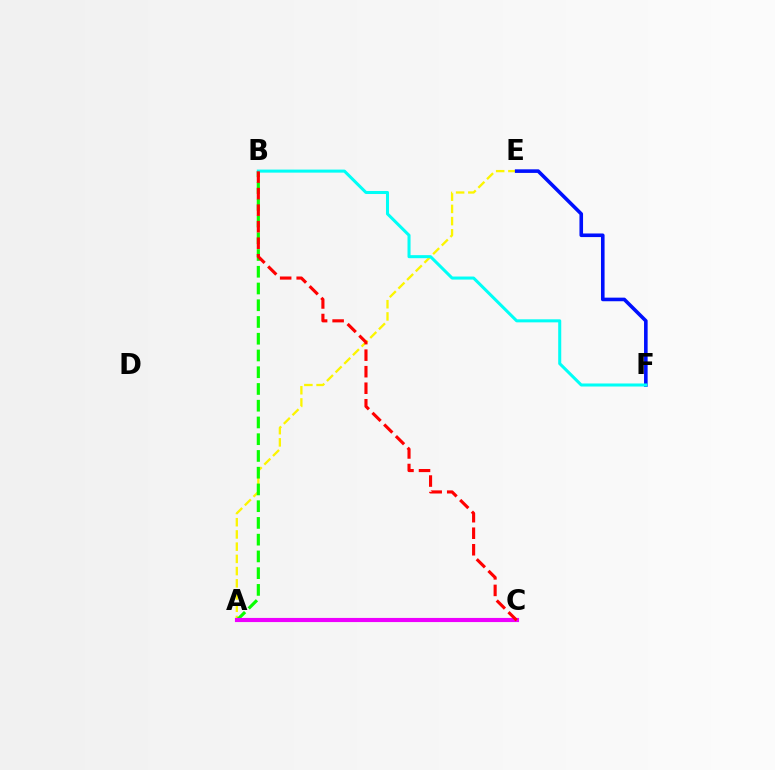{('A', 'E'): [{'color': '#fcf500', 'line_style': 'dashed', 'thickness': 1.66}], ('A', 'B'): [{'color': '#08ff00', 'line_style': 'dashed', 'thickness': 2.27}], ('A', 'C'): [{'color': '#ee00ff', 'line_style': 'solid', 'thickness': 2.98}], ('E', 'F'): [{'color': '#0010ff', 'line_style': 'solid', 'thickness': 2.59}], ('B', 'F'): [{'color': '#00fff6', 'line_style': 'solid', 'thickness': 2.19}], ('B', 'C'): [{'color': '#ff0000', 'line_style': 'dashed', 'thickness': 2.25}]}